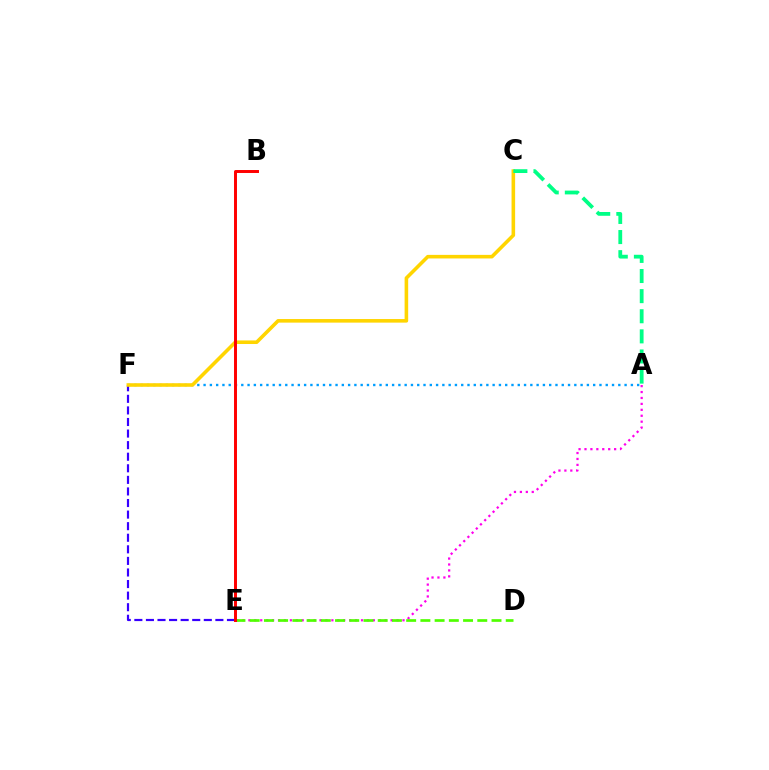{('A', 'F'): [{'color': '#009eff', 'line_style': 'dotted', 'thickness': 1.71}], ('E', 'F'): [{'color': '#3700ff', 'line_style': 'dashed', 'thickness': 1.57}], ('A', 'E'): [{'color': '#ff00ed', 'line_style': 'dotted', 'thickness': 1.61}], ('C', 'F'): [{'color': '#ffd500', 'line_style': 'solid', 'thickness': 2.58}], ('A', 'C'): [{'color': '#00ff86', 'line_style': 'dashed', 'thickness': 2.73}], ('D', 'E'): [{'color': '#4fff00', 'line_style': 'dashed', 'thickness': 1.93}], ('B', 'E'): [{'color': '#ff0000', 'line_style': 'solid', 'thickness': 2.13}]}